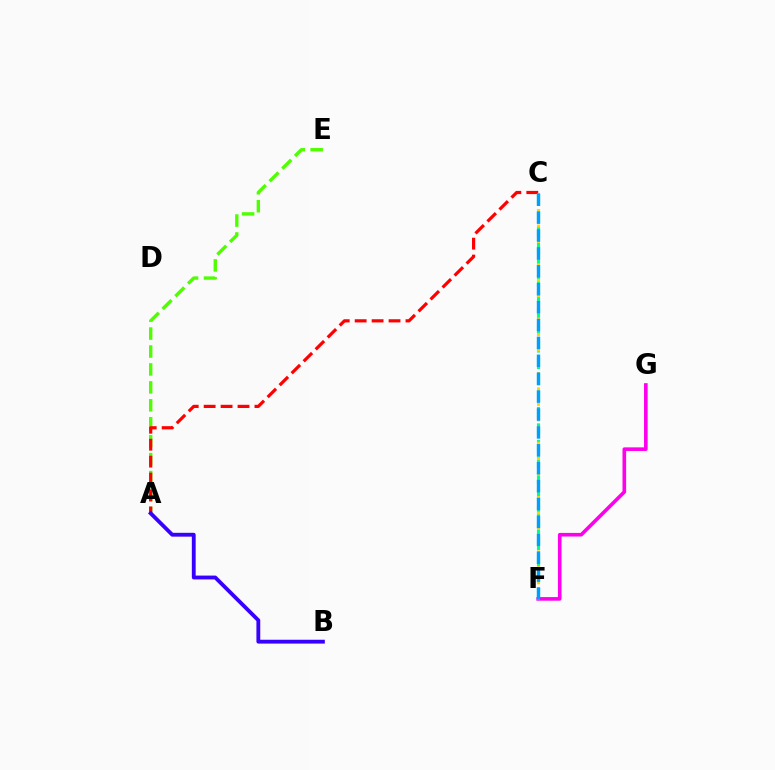{('A', 'E'): [{'color': '#4fff00', 'line_style': 'dashed', 'thickness': 2.44}], ('C', 'F'): [{'color': '#00ff86', 'line_style': 'dashed', 'thickness': 2.24}, {'color': '#ffd500', 'line_style': 'dotted', 'thickness': 2.11}, {'color': '#009eff', 'line_style': 'dashed', 'thickness': 2.43}], ('A', 'C'): [{'color': '#ff0000', 'line_style': 'dashed', 'thickness': 2.3}], ('F', 'G'): [{'color': '#ff00ed', 'line_style': 'solid', 'thickness': 2.61}], ('A', 'B'): [{'color': '#3700ff', 'line_style': 'solid', 'thickness': 2.76}]}